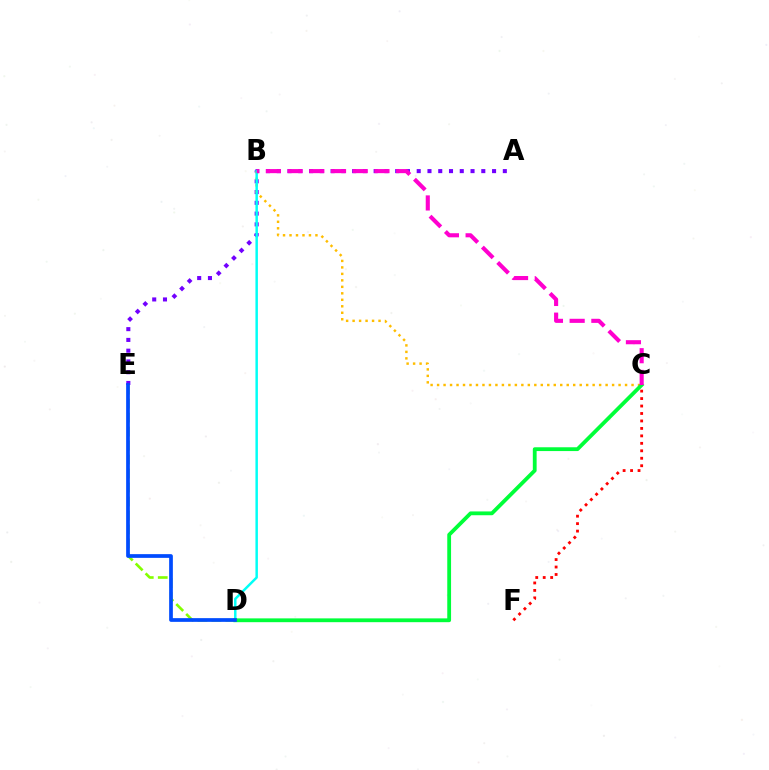{('D', 'E'): [{'color': '#84ff00', 'line_style': 'dashed', 'thickness': 1.9}, {'color': '#004bff', 'line_style': 'solid', 'thickness': 2.68}], ('A', 'E'): [{'color': '#7200ff', 'line_style': 'dotted', 'thickness': 2.92}], ('B', 'C'): [{'color': '#ffbd00', 'line_style': 'dotted', 'thickness': 1.76}, {'color': '#ff00cf', 'line_style': 'dashed', 'thickness': 2.95}], ('B', 'D'): [{'color': '#00fff6', 'line_style': 'solid', 'thickness': 1.78}], ('C', 'D'): [{'color': '#00ff39', 'line_style': 'solid', 'thickness': 2.74}], ('C', 'F'): [{'color': '#ff0000', 'line_style': 'dotted', 'thickness': 2.03}]}